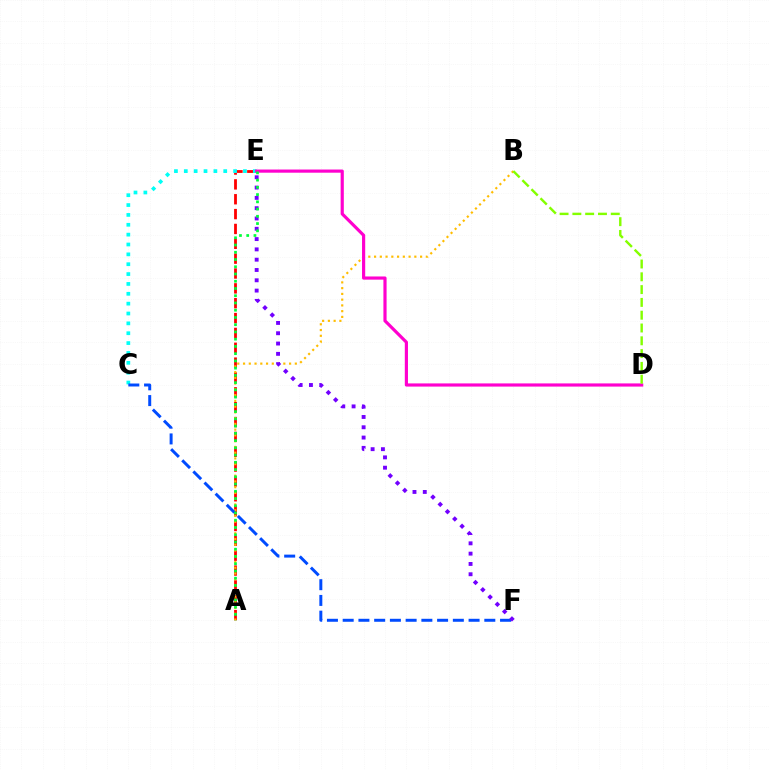{('A', 'E'): [{'color': '#ff0000', 'line_style': 'dashed', 'thickness': 2.02}, {'color': '#00ff39', 'line_style': 'dotted', 'thickness': 1.97}], ('A', 'B'): [{'color': '#ffbd00', 'line_style': 'dotted', 'thickness': 1.56}], ('C', 'E'): [{'color': '#00fff6', 'line_style': 'dotted', 'thickness': 2.68}], ('C', 'F'): [{'color': '#004bff', 'line_style': 'dashed', 'thickness': 2.14}], ('E', 'F'): [{'color': '#7200ff', 'line_style': 'dotted', 'thickness': 2.8}], ('D', 'E'): [{'color': '#ff00cf', 'line_style': 'solid', 'thickness': 2.28}], ('B', 'D'): [{'color': '#84ff00', 'line_style': 'dashed', 'thickness': 1.74}]}